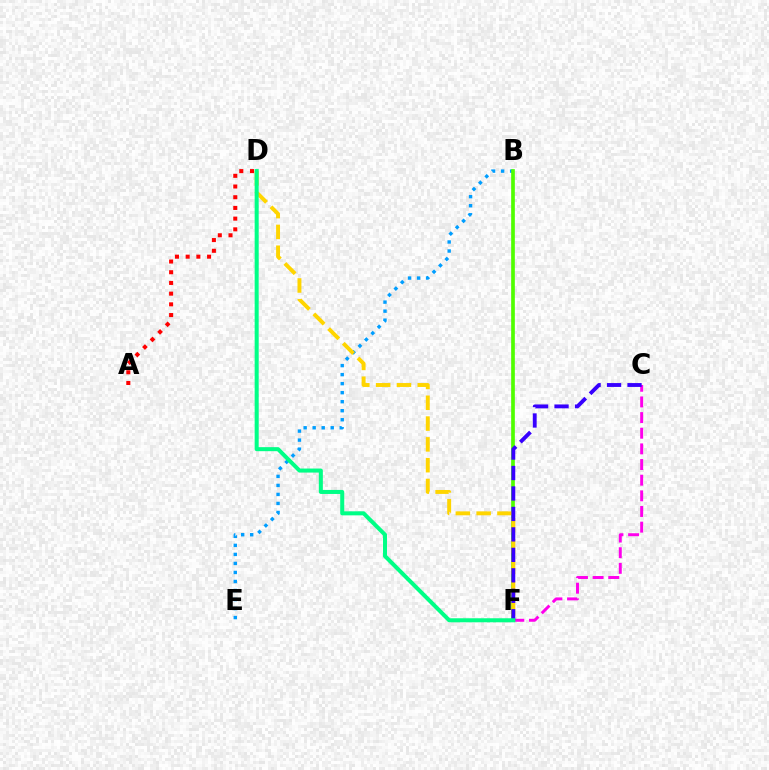{('B', 'E'): [{'color': '#009eff', 'line_style': 'dotted', 'thickness': 2.45}], ('B', 'F'): [{'color': '#4fff00', 'line_style': 'solid', 'thickness': 2.65}], ('C', 'F'): [{'color': '#ff00ed', 'line_style': 'dashed', 'thickness': 2.13}, {'color': '#3700ff', 'line_style': 'dashed', 'thickness': 2.78}], ('A', 'D'): [{'color': '#ff0000', 'line_style': 'dotted', 'thickness': 2.91}], ('D', 'F'): [{'color': '#ffd500', 'line_style': 'dashed', 'thickness': 2.83}, {'color': '#00ff86', 'line_style': 'solid', 'thickness': 2.9}]}